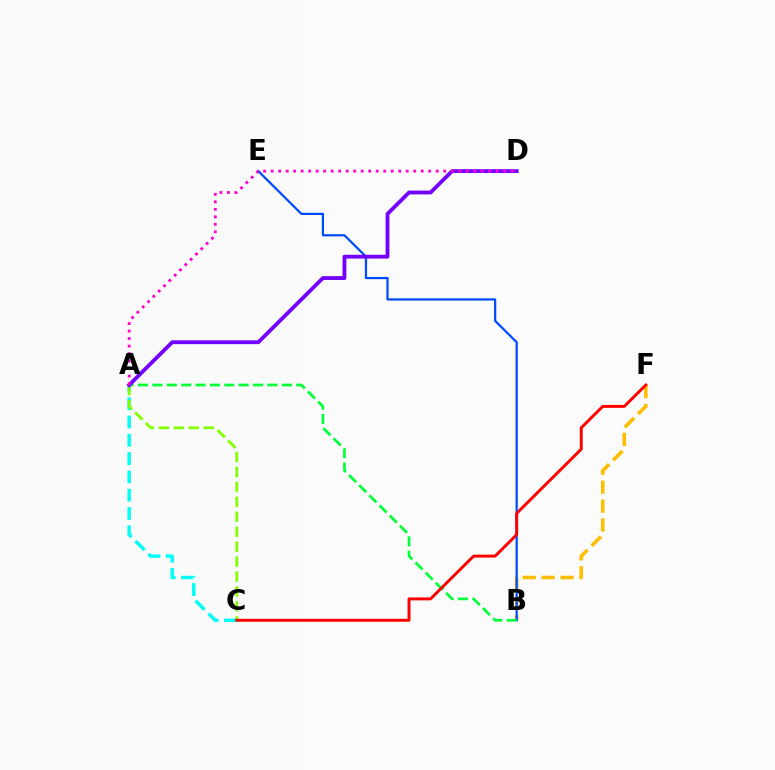{('B', 'F'): [{'color': '#ffbd00', 'line_style': 'dashed', 'thickness': 2.57}], ('A', 'C'): [{'color': '#00fff6', 'line_style': 'dashed', 'thickness': 2.48}, {'color': '#84ff00', 'line_style': 'dashed', 'thickness': 2.03}], ('B', 'E'): [{'color': '#004bff', 'line_style': 'solid', 'thickness': 1.61}], ('A', 'B'): [{'color': '#00ff39', 'line_style': 'dashed', 'thickness': 1.95}], ('C', 'F'): [{'color': '#ff0000', 'line_style': 'solid', 'thickness': 2.12}], ('A', 'D'): [{'color': '#7200ff', 'line_style': 'solid', 'thickness': 2.75}, {'color': '#ff00cf', 'line_style': 'dotted', 'thickness': 2.04}]}